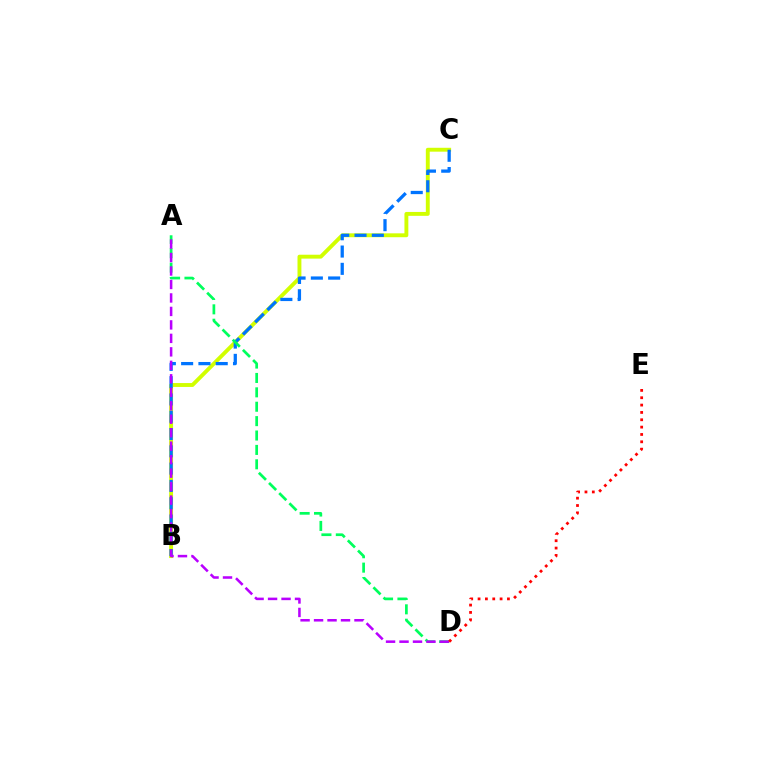{('B', 'C'): [{'color': '#d1ff00', 'line_style': 'solid', 'thickness': 2.8}, {'color': '#0074ff', 'line_style': 'dashed', 'thickness': 2.35}], ('A', 'D'): [{'color': '#00ff5c', 'line_style': 'dashed', 'thickness': 1.95}, {'color': '#b900ff', 'line_style': 'dashed', 'thickness': 1.83}], ('D', 'E'): [{'color': '#ff0000', 'line_style': 'dotted', 'thickness': 2.0}]}